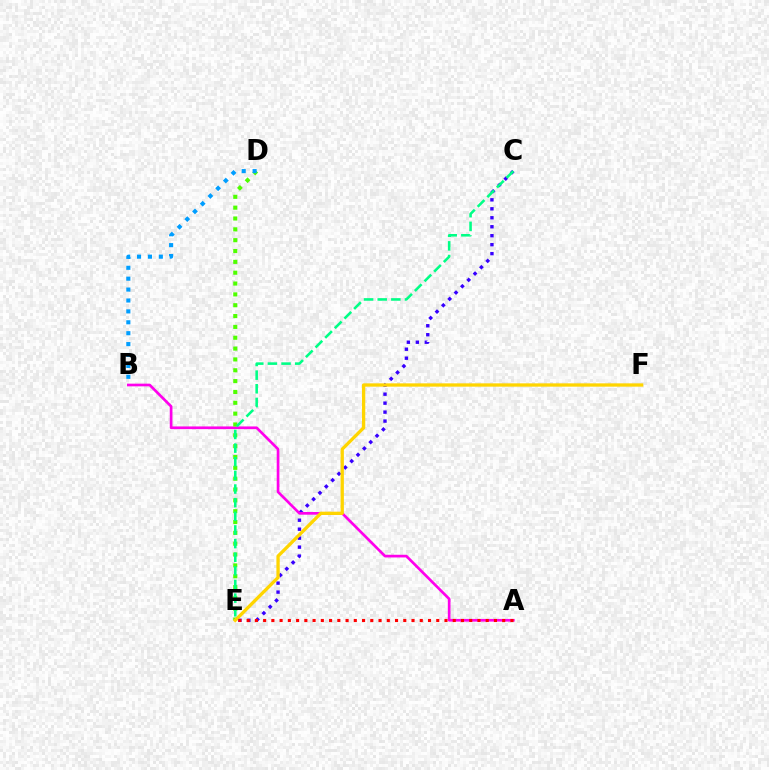{('C', 'E'): [{'color': '#3700ff', 'line_style': 'dotted', 'thickness': 2.44}, {'color': '#00ff86', 'line_style': 'dashed', 'thickness': 1.85}], ('A', 'B'): [{'color': '#ff00ed', 'line_style': 'solid', 'thickness': 1.94}], ('D', 'E'): [{'color': '#4fff00', 'line_style': 'dotted', 'thickness': 2.95}], ('B', 'D'): [{'color': '#009eff', 'line_style': 'dotted', 'thickness': 2.96}], ('E', 'F'): [{'color': '#ffd500', 'line_style': 'solid', 'thickness': 2.38}], ('A', 'E'): [{'color': '#ff0000', 'line_style': 'dotted', 'thickness': 2.24}]}